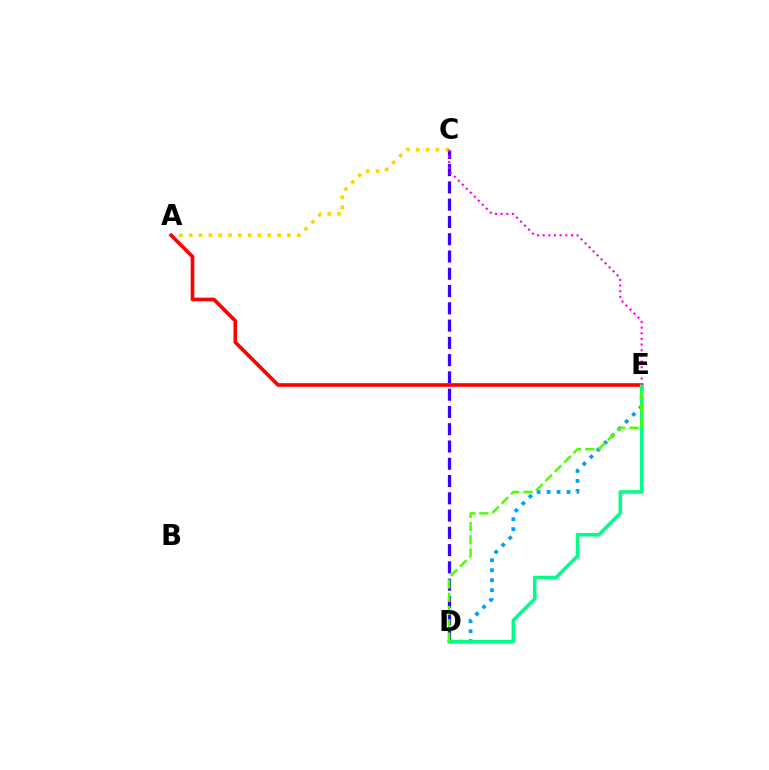{('D', 'E'): [{'color': '#009eff', 'line_style': 'dotted', 'thickness': 2.71}, {'color': '#00ff86', 'line_style': 'solid', 'thickness': 2.56}, {'color': '#4fff00', 'line_style': 'dashed', 'thickness': 1.8}], ('A', 'C'): [{'color': '#ffd500', 'line_style': 'dotted', 'thickness': 2.67}], ('C', 'D'): [{'color': '#3700ff', 'line_style': 'dashed', 'thickness': 2.35}], ('A', 'E'): [{'color': '#ff0000', 'line_style': 'solid', 'thickness': 2.62}], ('C', 'E'): [{'color': '#ff00ed', 'line_style': 'dotted', 'thickness': 1.54}]}